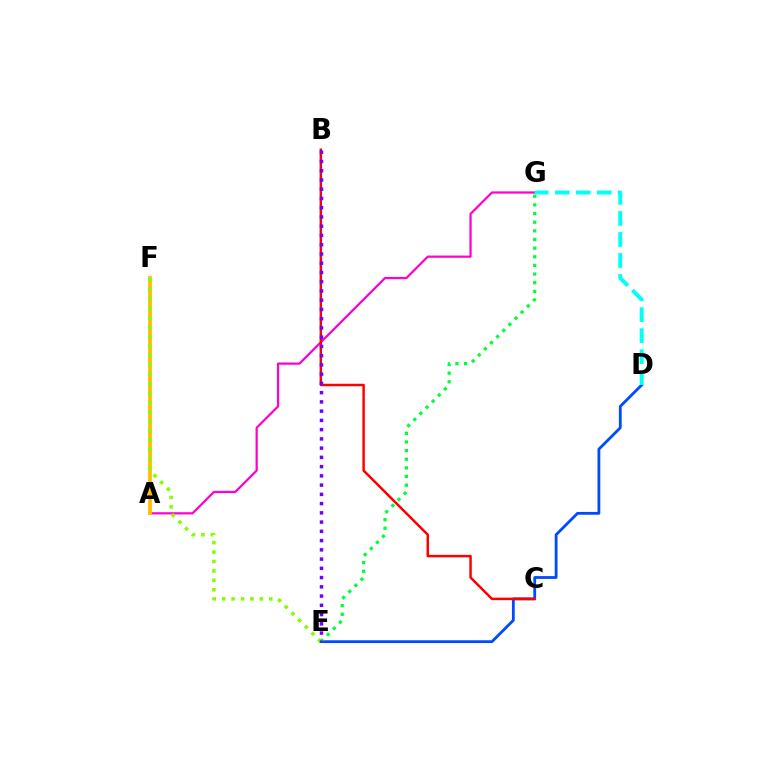{('A', 'G'): [{'color': '#ff00cf', 'line_style': 'solid', 'thickness': 1.61}], ('D', 'E'): [{'color': '#004bff', 'line_style': 'solid', 'thickness': 2.02}], ('B', 'C'): [{'color': '#ff0000', 'line_style': 'solid', 'thickness': 1.79}], ('A', 'F'): [{'color': '#ffbd00', 'line_style': 'solid', 'thickness': 2.71}], ('E', 'F'): [{'color': '#84ff00', 'line_style': 'dotted', 'thickness': 2.56}], ('E', 'G'): [{'color': '#00ff39', 'line_style': 'dotted', 'thickness': 2.35}], ('B', 'E'): [{'color': '#7200ff', 'line_style': 'dotted', 'thickness': 2.51}], ('D', 'G'): [{'color': '#00fff6', 'line_style': 'dashed', 'thickness': 2.85}]}